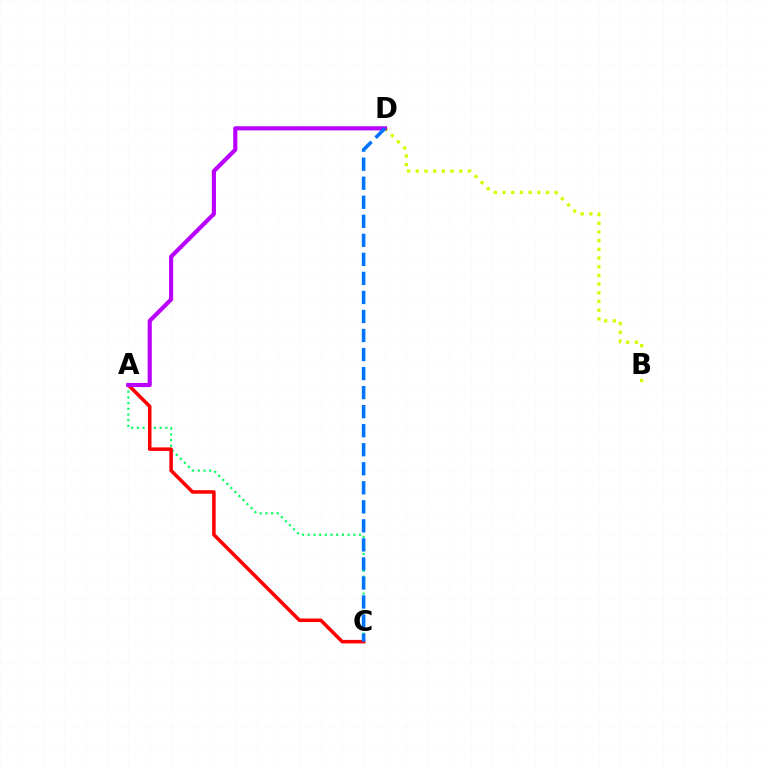{('A', 'C'): [{'color': '#00ff5c', 'line_style': 'dotted', 'thickness': 1.55}, {'color': '#ff0000', 'line_style': 'solid', 'thickness': 2.54}], ('B', 'D'): [{'color': '#d1ff00', 'line_style': 'dotted', 'thickness': 2.36}], ('A', 'D'): [{'color': '#b900ff', 'line_style': 'solid', 'thickness': 2.97}], ('C', 'D'): [{'color': '#0074ff', 'line_style': 'dashed', 'thickness': 2.59}]}